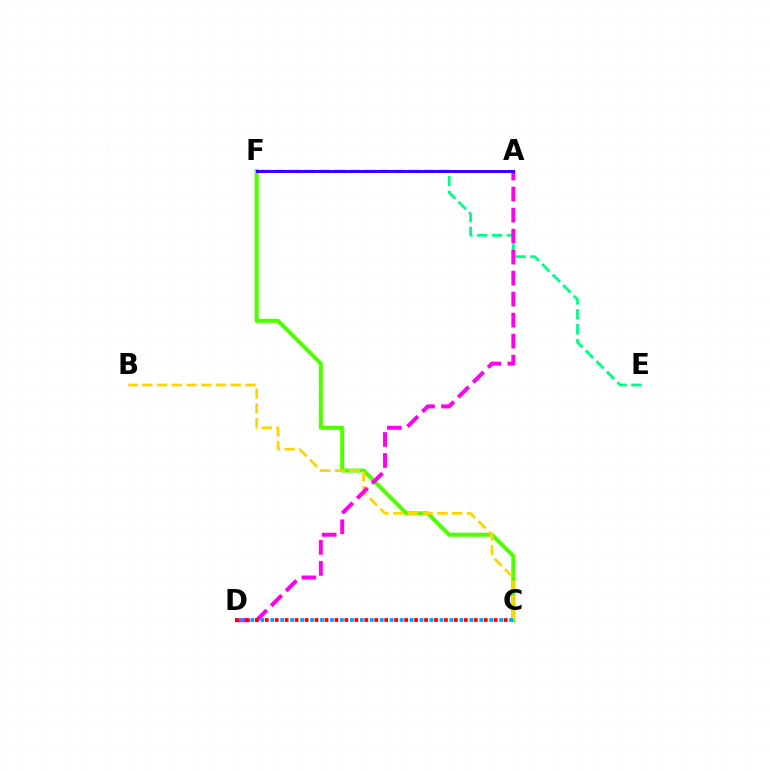{('E', 'F'): [{'color': '#00ff86', 'line_style': 'dashed', 'thickness': 2.03}], ('C', 'F'): [{'color': '#4fff00', 'line_style': 'solid', 'thickness': 2.94}], ('B', 'C'): [{'color': '#ffd500', 'line_style': 'dashed', 'thickness': 2.01}], ('A', 'D'): [{'color': '#ff00ed', 'line_style': 'dashed', 'thickness': 2.85}], ('C', 'D'): [{'color': '#ff0000', 'line_style': 'dotted', 'thickness': 2.7}, {'color': '#009eff', 'line_style': 'dotted', 'thickness': 2.7}], ('A', 'F'): [{'color': '#3700ff', 'line_style': 'solid', 'thickness': 2.15}]}